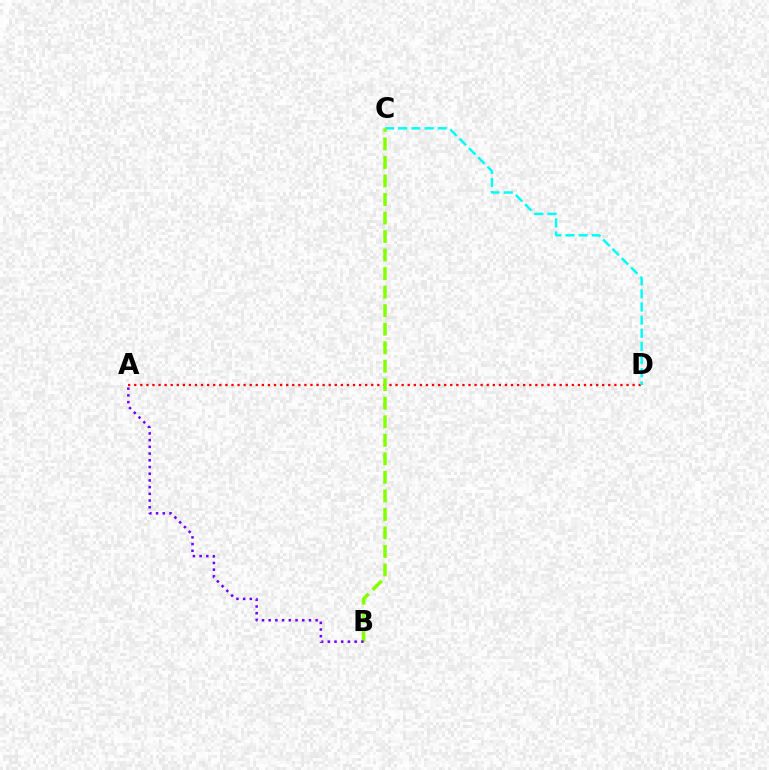{('A', 'D'): [{'color': '#ff0000', 'line_style': 'dotted', 'thickness': 1.65}], ('C', 'D'): [{'color': '#00fff6', 'line_style': 'dashed', 'thickness': 1.79}], ('B', 'C'): [{'color': '#84ff00', 'line_style': 'dashed', 'thickness': 2.52}], ('A', 'B'): [{'color': '#7200ff', 'line_style': 'dotted', 'thickness': 1.82}]}